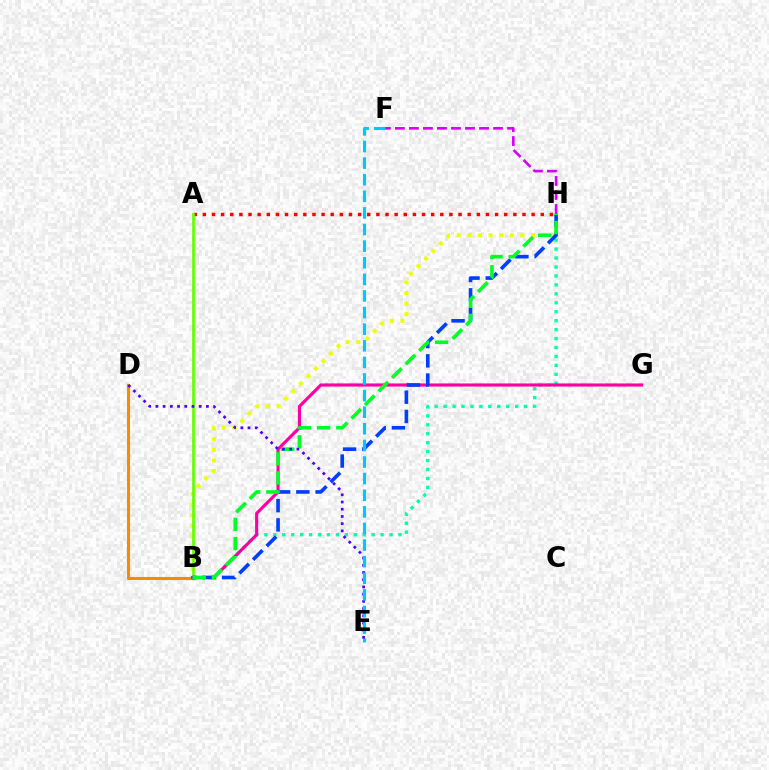{('B', 'H'): [{'color': '#eeff00', 'line_style': 'dotted', 'thickness': 2.89}, {'color': '#00ffaf', 'line_style': 'dotted', 'thickness': 2.43}, {'color': '#003fff', 'line_style': 'dashed', 'thickness': 2.61}, {'color': '#00ff27', 'line_style': 'dashed', 'thickness': 2.6}], ('A', 'H'): [{'color': '#ff0000', 'line_style': 'dotted', 'thickness': 2.48}], ('A', 'B'): [{'color': '#66ff00', 'line_style': 'solid', 'thickness': 1.96}], ('B', 'D'): [{'color': '#ff8800', 'line_style': 'solid', 'thickness': 2.21}], ('B', 'G'): [{'color': '#ff00a0', 'line_style': 'solid', 'thickness': 2.25}], ('F', 'H'): [{'color': '#d600ff', 'line_style': 'dashed', 'thickness': 1.91}], ('D', 'E'): [{'color': '#4f00ff', 'line_style': 'dotted', 'thickness': 1.96}], ('E', 'F'): [{'color': '#00c7ff', 'line_style': 'dashed', 'thickness': 2.26}]}